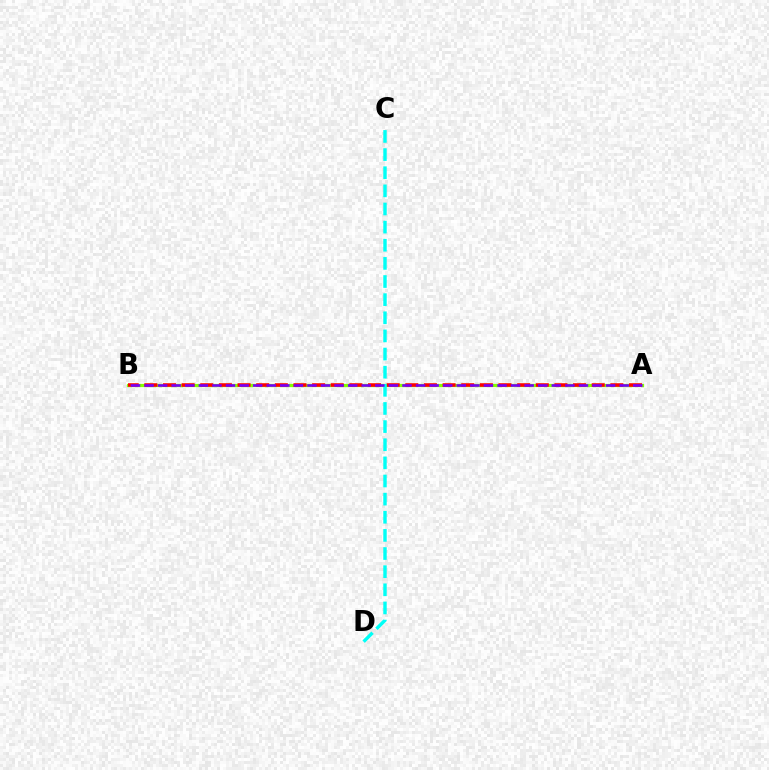{('A', 'B'): [{'color': '#84ff00', 'line_style': 'solid', 'thickness': 2.32}, {'color': '#ff0000', 'line_style': 'dashed', 'thickness': 2.53}, {'color': '#7200ff', 'line_style': 'dashed', 'thickness': 1.84}], ('C', 'D'): [{'color': '#00fff6', 'line_style': 'dashed', 'thickness': 2.46}]}